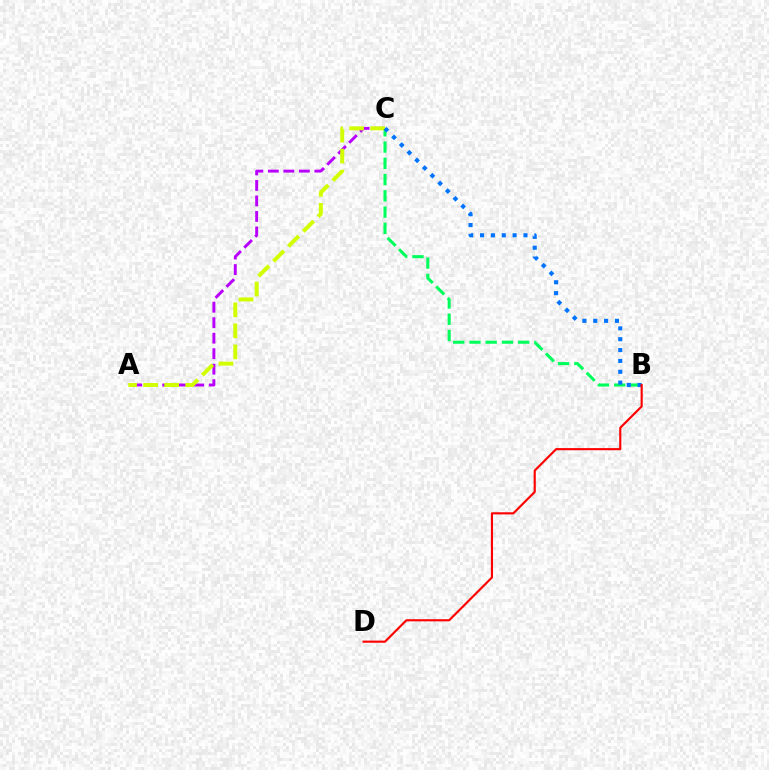{('B', 'C'): [{'color': '#00ff5c', 'line_style': 'dashed', 'thickness': 2.21}, {'color': '#0074ff', 'line_style': 'dotted', 'thickness': 2.95}], ('A', 'C'): [{'color': '#b900ff', 'line_style': 'dashed', 'thickness': 2.11}, {'color': '#d1ff00', 'line_style': 'dashed', 'thickness': 2.86}], ('B', 'D'): [{'color': '#ff0000', 'line_style': 'solid', 'thickness': 1.54}]}